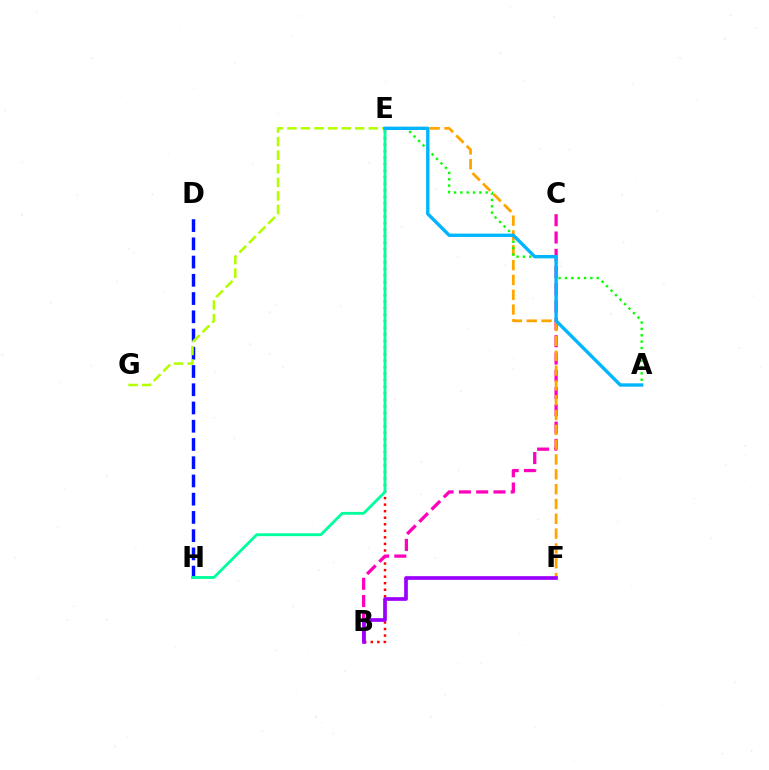{('B', 'E'): [{'color': '#ff0000', 'line_style': 'dotted', 'thickness': 1.78}], ('B', 'C'): [{'color': '#ff00bd', 'line_style': 'dashed', 'thickness': 2.35}], ('D', 'H'): [{'color': '#0010ff', 'line_style': 'dashed', 'thickness': 2.48}], ('E', 'F'): [{'color': '#ffa500', 'line_style': 'dashed', 'thickness': 2.01}], ('A', 'E'): [{'color': '#08ff00', 'line_style': 'dotted', 'thickness': 1.72}, {'color': '#00b5ff', 'line_style': 'solid', 'thickness': 2.42}], ('B', 'F'): [{'color': '#9b00ff', 'line_style': 'solid', 'thickness': 2.66}], ('E', 'G'): [{'color': '#b3ff00', 'line_style': 'dashed', 'thickness': 1.84}], ('E', 'H'): [{'color': '#00ff9d', 'line_style': 'solid', 'thickness': 2.05}]}